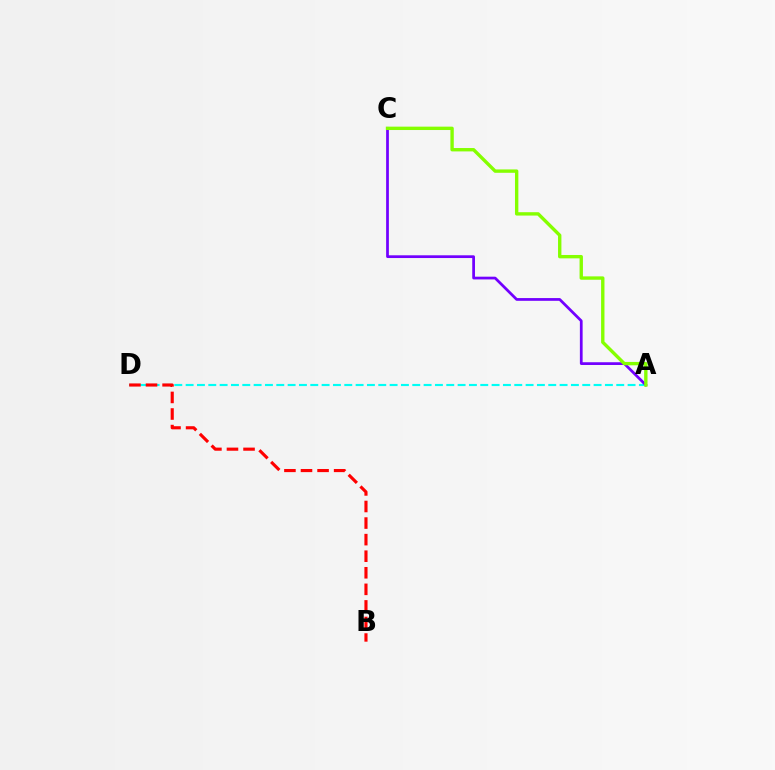{('A', 'D'): [{'color': '#00fff6', 'line_style': 'dashed', 'thickness': 1.54}], ('A', 'C'): [{'color': '#7200ff', 'line_style': 'solid', 'thickness': 1.98}, {'color': '#84ff00', 'line_style': 'solid', 'thickness': 2.43}], ('B', 'D'): [{'color': '#ff0000', 'line_style': 'dashed', 'thickness': 2.25}]}